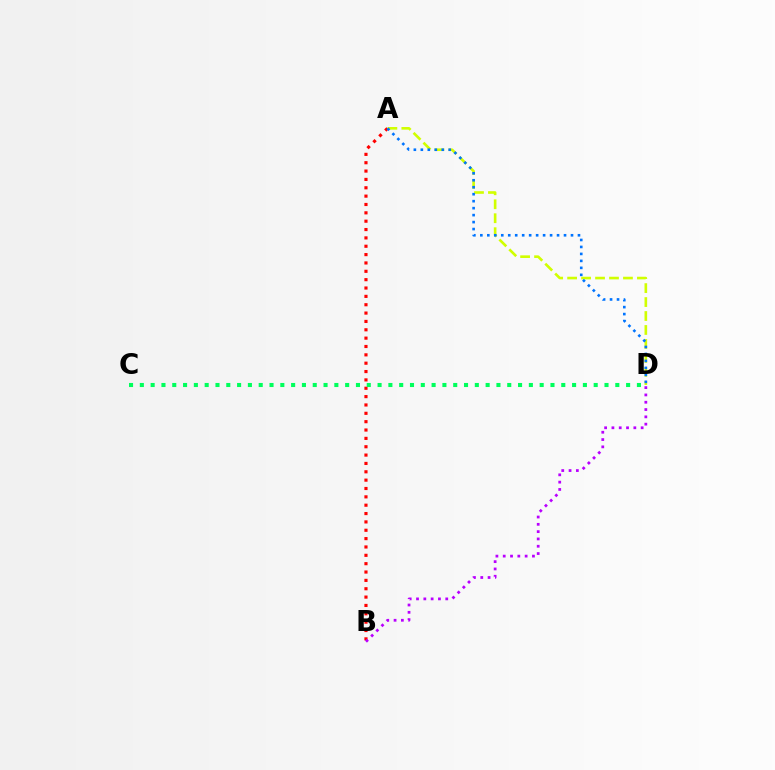{('A', 'B'): [{'color': '#ff0000', 'line_style': 'dotted', 'thickness': 2.27}], ('B', 'D'): [{'color': '#b900ff', 'line_style': 'dotted', 'thickness': 1.99}], ('A', 'D'): [{'color': '#d1ff00', 'line_style': 'dashed', 'thickness': 1.9}, {'color': '#0074ff', 'line_style': 'dotted', 'thickness': 1.89}], ('C', 'D'): [{'color': '#00ff5c', 'line_style': 'dotted', 'thickness': 2.94}]}